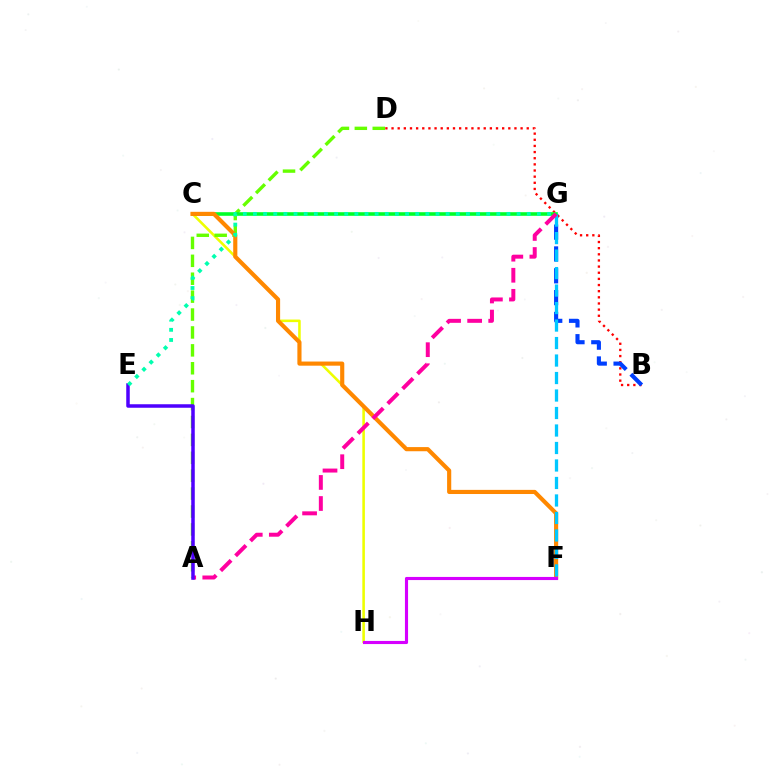{('C', 'H'): [{'color': '#eeff00', 'line_style': 'solid', 'thickness': 1.86}], ('A', 'D'): [{'color': '#66ff00', 'line_style': 'dashed', 'thickness': 2.43}], ('B', 'D'): [{'color': '#ff0000', 'line_style': 'dotted', 'thickness': 1.67}], ('B', 'G'): [{'color': '#003fff', 'line_style': 'dashed', 'thickness': 2.97}], ('C', 'G'): [{'color': '#00ff27', 'line_style': 'solid', 'thickness': 2.59}], ('C', 'F'): [{'color': '#ff8800', 'line_style': 'solid', 'thickness': 2.98}], ('F', 'G'): [{'color': '#00c7ff', 'line_style': 'dashed', 'thickness': 2.38}], ('A', 'G'): [{'color': '#ff00a0', 'line_style': 'dashed', 'thickness': 2.86}], ('A', 'E'): [{'color': '#4f00ff', 'line_style': 'solid', 'thickness': 2.53}], ('F', 'H'): [{'color': '#d600ff', 'line_style': 'solid', 'thickness': 2.25}], ('E', 'G'): [{'color': '#00ffaf', 'line_style': 'dotted', 'thickness': 2.75}]}